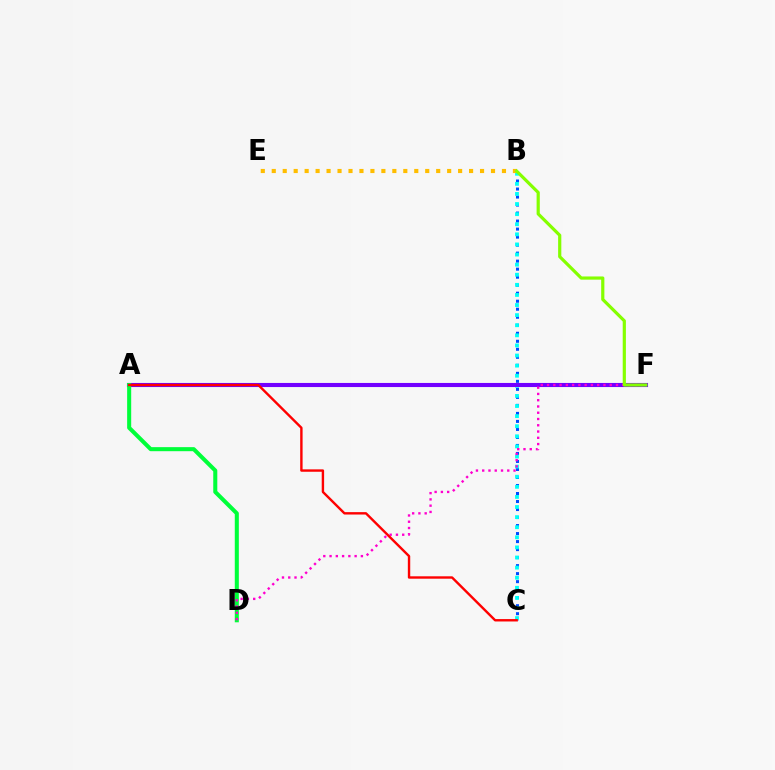{('B', 'C'): [{'color': '#004bff', 'line_style': 'dotted', 'thickness': 2.18}, {'color': '#00fff6', 'line_style': 'dotted', 'thickness': 2.74}], ('B', 'E'): [{'color': '#ffbd00', 'line_style': 'dotted', 'thickness': 2.98}], ('A', 'F'): [{'color': '#7200ff', 'line_style': 'solid', 'thickness': 2.95}], ('A', 'D'): [{'color': '#00ff39', 'line_style': 'solid', 'thickness': 2.91}], ('D', 'F'): [{'color': '#ff00cf', 'line_style': 'dotted', 'thickness': 1.7}], ('A', 'C'): [{'color': '#ff0000', 'line_style': 'solid', 'thickness': 1.73}], ('B', 'F'): [{'color': '#84ff00', 'line_style': 'solid', 'thickness': 2.3}]}